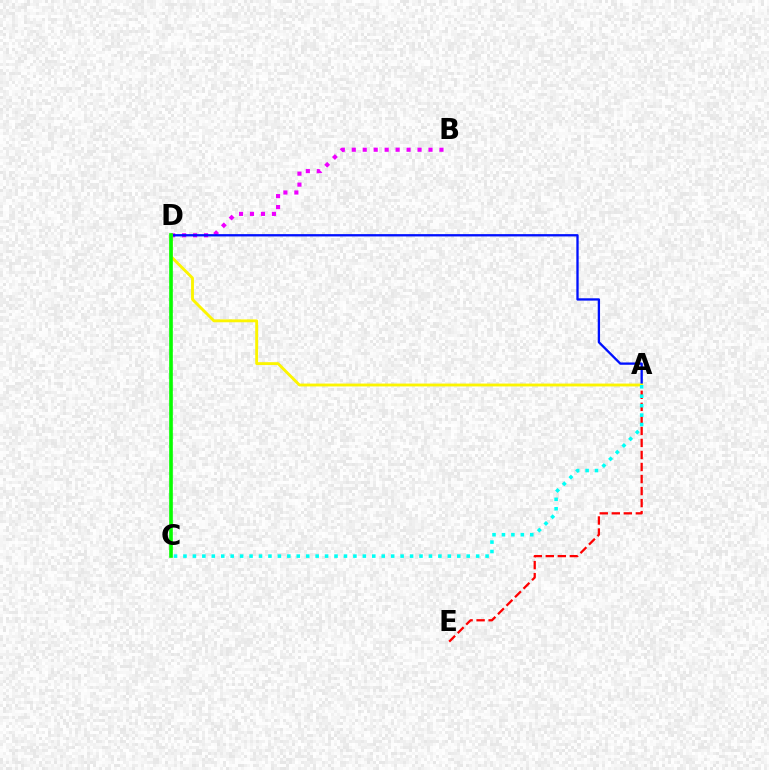{('A', 'E'): [{'color': '#ff0000', 'line_style': 'dashed', 'thickness': 1.63}], ('B', 'D'): [{'color': '#ee00ff', 'line_style': 'dotted', 'thickness': 2.98}], ('A', 'D'): [{'color': '#0010ff', 'line_style': 'solid', 'thickness': 1.66}, {'color': '#fcf500', 'line_style': 'solid', 'thickness': 2.07}], ('A', 'C'): [{'color': '#00fff6', 'line_style': 'dotted', 'thickness': 2.57}], ('C', 'D'): [{'color': '#08ff00', 'line_style': 'solid', 'thickness': 2.62}]}